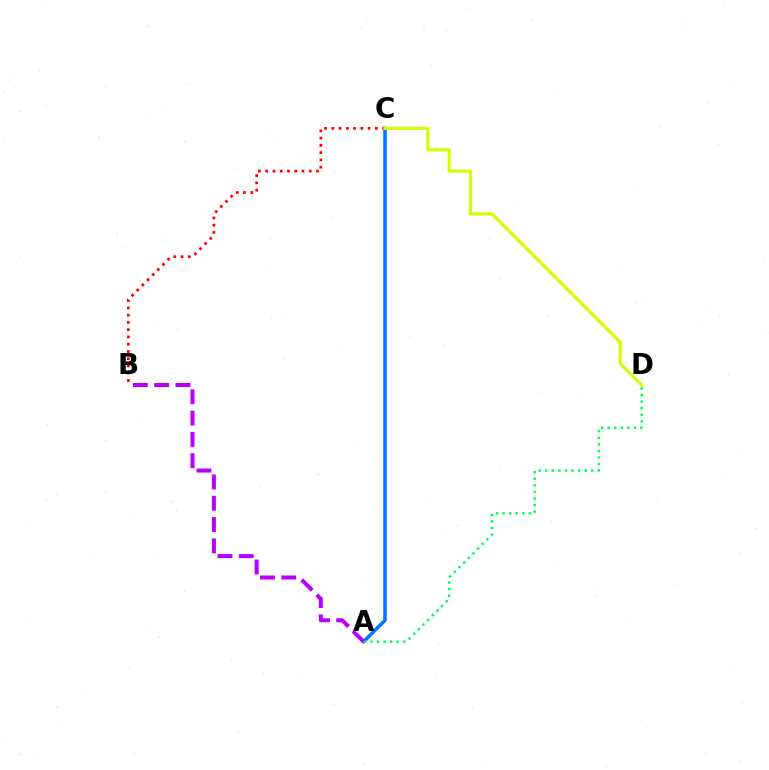{('A', 'C'): [{'color': '#0074ff', 'line_style': 'solid', 'thickness': 2.52}], ('A', 'D'): [{'color': '#00ff5c', 'line_style': 'dotted', 'thickness': 1.79}], ('B', 'C'): [{'color': '#ff0000', 'line_style': 'dotted', 'thickness': 1.97}], ('C', 'D'): [{'color': '#d1ff00', 'line_style': 'solid', 'thickness': 2.27}], ('A', 'B'): [{'color': '#b900ff', 'line_style': 'dashed', 'thickness': 2.89}]}